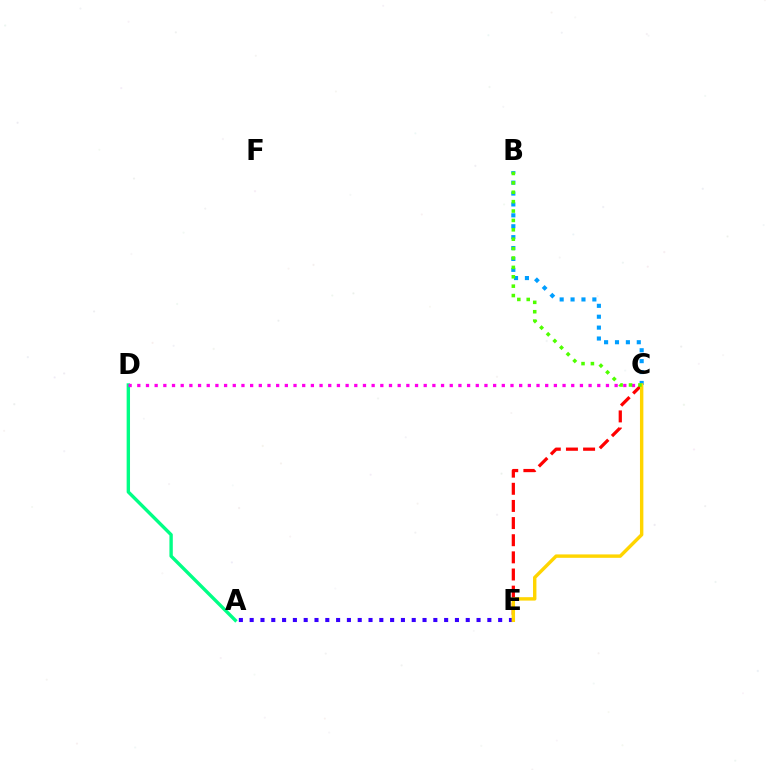{('A', 'E'): [{'color': '#3700ff', 'line_style': 'dotted', 'thickness': 2.94}], ('A', 'D'): [{'color': '#00ff86', 'line_style': 'solid', 'thickness': 2.43}], ('B', 'C'): [{'color': '#009eff', 'line_style': 'dotted', 'thickness': 2.96}, {'color': '#4fff00', 'line_style': 'dotted', 'thickness': 2.55}], ('C', 'E'): [{'color': '#ff0000', 'line_style': 'dashed', 'thickness': 2.33}, {'color': '#ffd500', 'line_style': 'solid', 'thickness': 2.45}], ('C', 'D'): [{'color': '#ff00ed', 'line_style': 'dotted', 'thickness': 2.36}]}